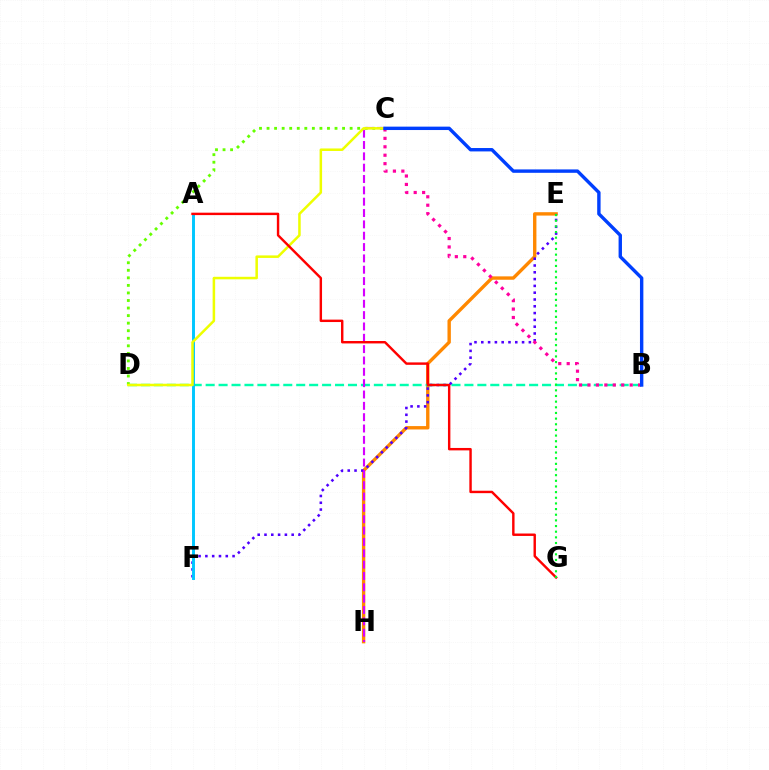{('E', 'H'): [{'color': '#ff8800', 'line_style': 'solid', 'thickness': 2.43}], ('B', 'D'): [{'color': '#00ffaf', 'line_style': 'dashed', 'thickness': 1.76}], ('C', 'D'): [{'color': '#66ff00', 'line_style': 'dotted', 'thickness': 2.05}, {'color': '#eeff00', 'line_style': 'solid', 'thickness': 1.82}], ('E', 'F'): [{'color': '#4f00ff', 'line_style': 'dotted', 'thickness': 1.85}], ('C', 'H'): [{'color': '#d600ff', 'line_style': 'dashed', 'thickness': 1.54}], ('A', 'F'): [{'color': '#00c7ff', 'line_style': 'solid', 'thickness': 2.12}], ('A', 'G'): [{'color': '#ff0000', 'line_style': 'solid', 'thickness': 1.74}], ('B', 'C'): [{'color': '#ff00a0', 'line_style': 'dotted', 'thickness': 2.29}, {'color': '#003fff', 'line_style': 'solid', 'thickness': 2.44}], ('E', 'G'): [{'color': '#00ff27', 'line_style': 'dotted', 'thickness': 1.54}]}